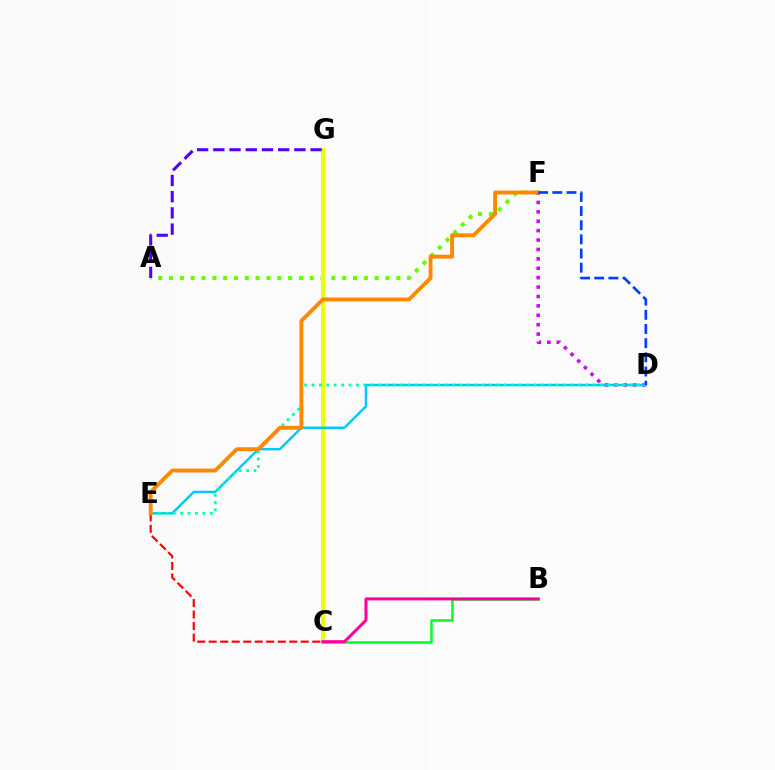{('A', 'F'): [{'color': '#66ff00', 'line_style': 'dotted', 'thickness': 2.94}], ('C', 'G'): [{'color': '#eeff00', 'line_style': 'solid', 'thickness': 2.81}], ('D', 'F'): [{'color': '#d600ff', 'line_style': 'dotted', 'thickness': 2.55}, {'color': '#003fff', 'line_style': 'dashed', 'thickness': 1.92}], ('B', 'C'): [{'color': '#00ff27', 'line_style': 'solid', 'thickness': 1.81}, {'color': '#ff00a0', 'line_style': 'solid', 'thickness': 2.16}], ('D', 'E'): [{'color': '#00c7ff', 'line_style': 'solid', 'thickness': 1.75}, {'color': '#00ffaf', 'line_style': 'dotted', 'thickness': 2.01}], ('C', 'E'): [{'color': '#ff0000', 'line_style': 'dashed', 'thickness': 1.56}], ('E', 'F'): [{'color': '#ff8800', 'line_style': 'solid', 'thickness': 2.79}], ('A', 'G'): [{'color': '#4f00ff', 'line_style': 'dashed', 'thickness': 2.2}]}